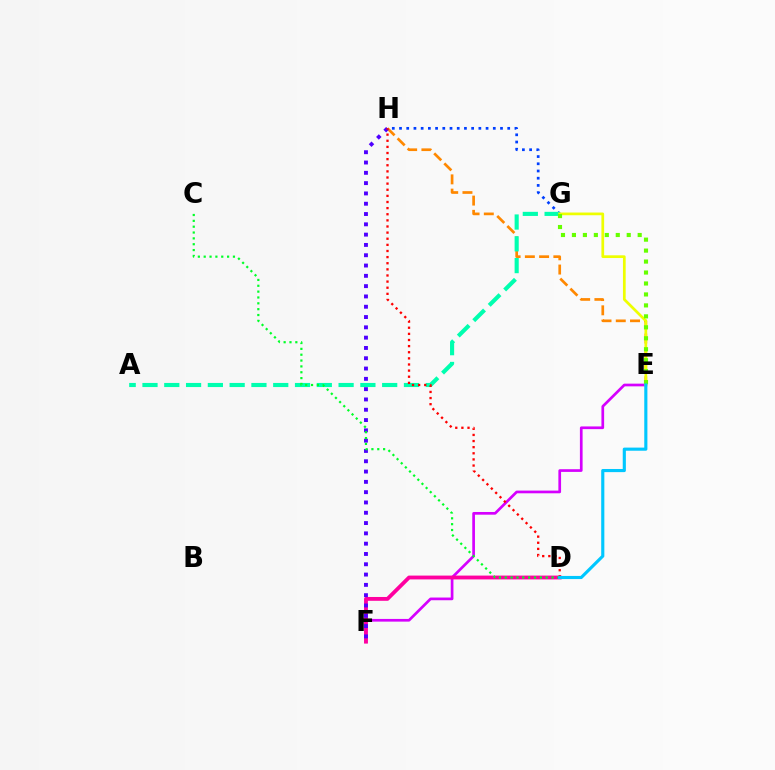{('E', 'F'): [{'color': '#d600ff', 'line_style': 'solid', 'thickness': 1.94}], ('E', 'H'): [{'color': '#ff8800', 'line_style': 'dashed', 'thickness': 1.94}], ('D', 'F'): [{'color': '#ff00a0', 'line_style': 'solid', 'thickness': 2.76}], ('G', 'H'): [{'color': '#003fff', 'line_style': 'dotted', 'thickness': 1.96}], ('A', 'G'): [{'color': '#00ffaf', 'line_style': 'dashed', 'thickness': 2.96}], ('F', 'H'): [{'color': '#4f00ff', 'line_style': 'dotted', 'thickness': 2.8}], ('D', 'H'): [{'color': '#ff0000', 'line_style': 'dotted', 'thickness': 1.66}], ('C', 'D'): [{'color': '#00ff27', 'line_style': 'dotted', 'thickness': 1.59}], ('E', 'G'): [{'color': '#eeff00', 'line_style': 'solid', 'thickness': 1.96}, {'color': '#66ff00', 'line_style': 'dotted', 'thickness': 2.98}], ('D', 'E'): [{'color': '#00c7ff', 'line_style': 'solid', 'thickness': 2.25}]}